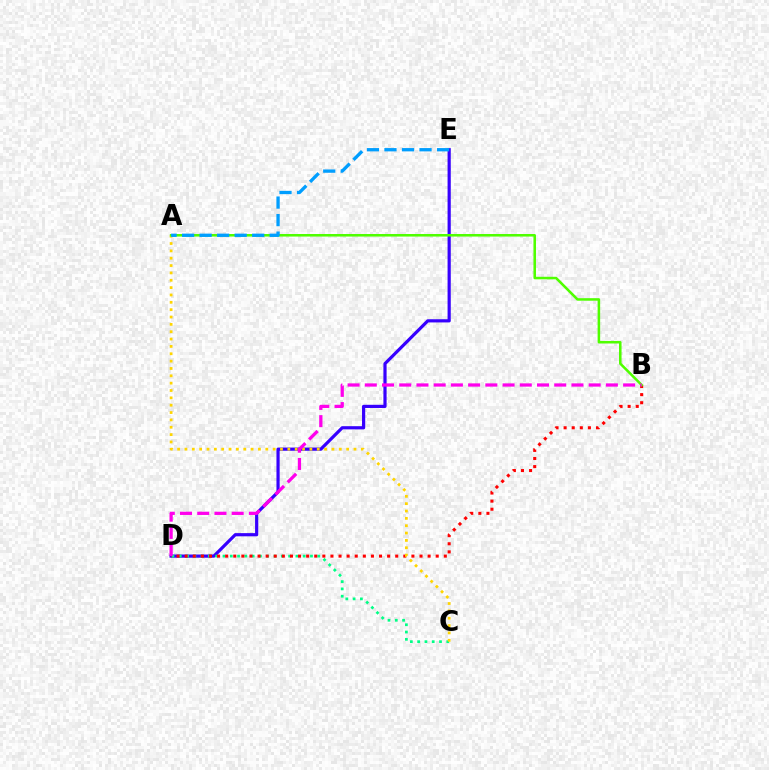{('D', 'E'): [{'color': '#3700ff', 'line_style': 'solid', 'thickness': 2.3}], ('C', 'D'): [{'color': '#00ff86', 'line_style': 'dotted', 'thickness': 1.98}], ('B', 'D'): [{'color': '#ff0000', 'line_style': 'dotted', 'thickness': 2.2}, {'color': '#ff00ed', 'line_style': 'dashed', 'thickness': 2.34}], ('A', 'C'): [{'color': '#ffd500', 'line_style': 'dotted', 'thickness': 2.0}], ('A', 'B'): [{'color': '#4fff00', 'line_style': 'solid', 'thickness': 1.83}], ('A', 'E'): [{'color': '#009eff', 'line_style': 'dashed', 'thickness': 2.38}]}